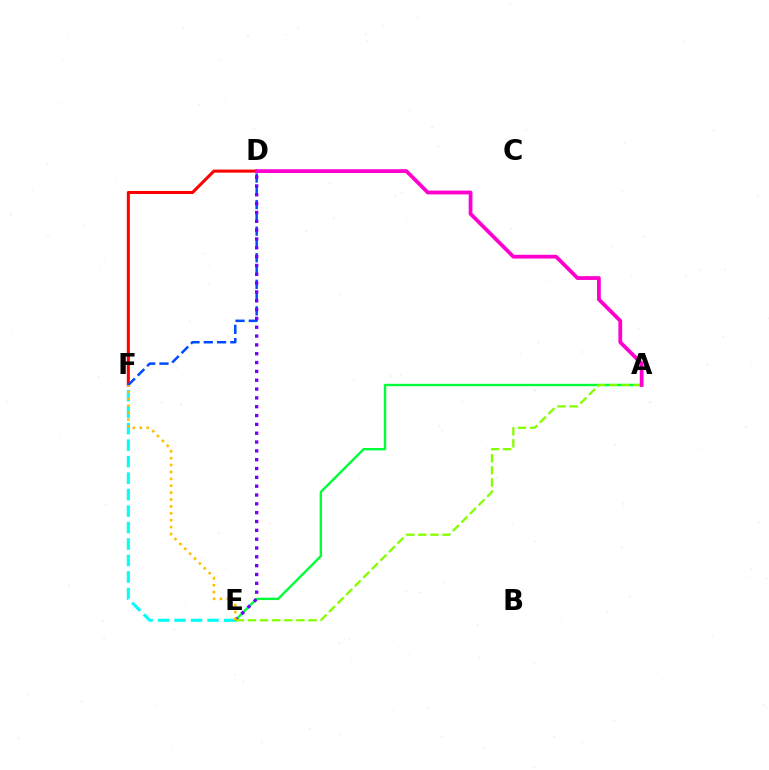{('D', 'F'): [{'color': '#ff0000', 'line_style': 'solid', 'thickness': 2.19}, {'color': '#004bff', 'line_style': 'dashed', 'thickness': 1.81}], ('A', 'E'): [{'color': '#00ff39', 'line_style': 'solid', 'thickness': 1.71}, {'color': '#84ff00', 'line_style': 'dashed', 'thickness': 1.64}], ('E', 'F'): [{'color': '#00fff6', 'line_style': 'dashed', 'thickness': 2.24}, {'color': '#ffbd00', 'line_style': 'dotted', 'thickness': 1.87}], ('D', 'E'): [{'color': '#7200ff', 'line_style': 'dotted', 'thickness': 2.4}], ('A', 'D'): [{'color': '#ff00cf', 'line_style': 'solid', 'thickness': 2.72}]}